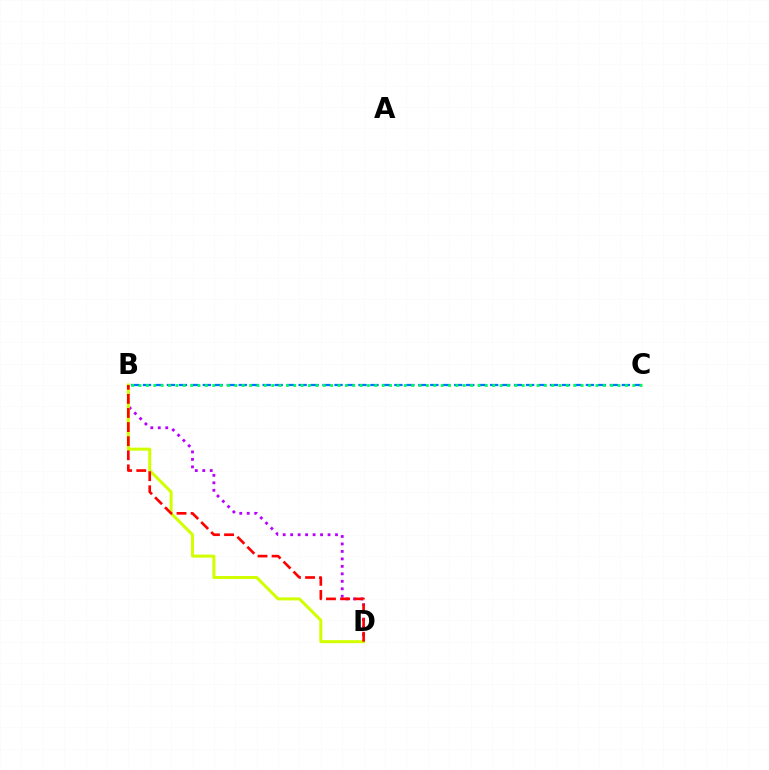{('B', 'D'): [{'color': '#b900ff', 'line_style': 'dotted', 'thickness': 2.03}, {'color': '#d1ff00', 'line_style': 'solid', 'thickness': 2.18}, {'color': '#ff0000', 'line_style': 'dashed', 'thickness': 1.92}], ('B', 'C'): [{'color': '#0074ff', 'line_style': 'dashed', 'thickness': 1.63}, {'color': '#00ff5c', 'line_style': 'dotted', 'thickness': 2.0}]}